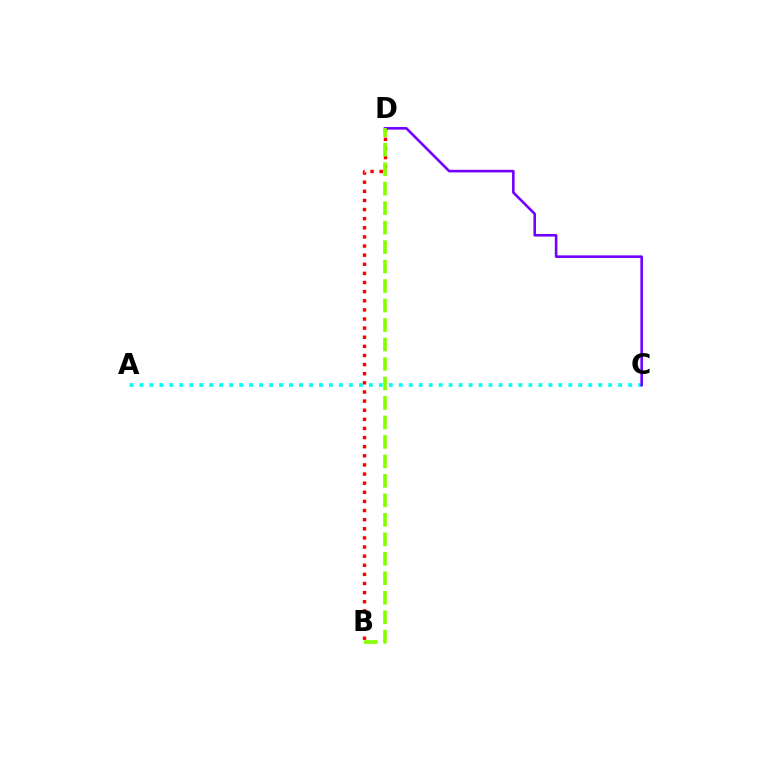{('A', 'C'): [{'color': '#00fff6', 'line_style': 'dotted', 'thickness': 2.71}], ('C', 'D'): [{'color': '#7200ff', 'line_style': 'solid', 'thickness': 1.88}], ('B', 'D'): [{'color': '#ff0000', 'line_style': 'dotted', 'thickness': 2.48}, {'color': '#84ff00', 'line_style': 'dashed', 'thickness': 2.65}]}